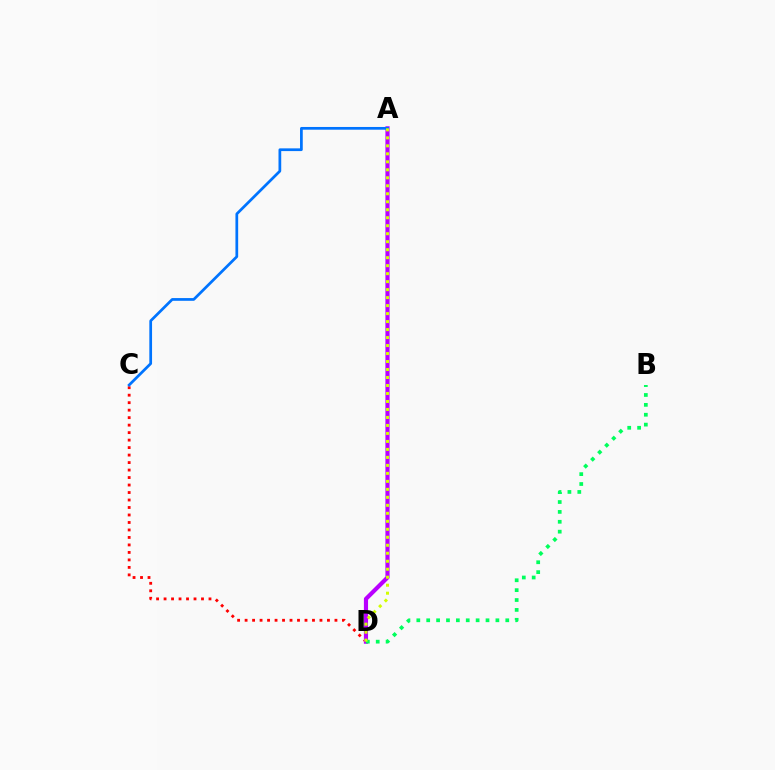{('C', 'D'): [{'color': '#ff0000', 'line_style': 'dotted', 'thickness': 2.03}], ('A', 'D'): [{'color': '#b900ff', 'line_style': 'solid', 'thickness': 2.99}, {'color': '#d1ff00', 'line_style': 'dotted', 'thickness': 2.17}], ('B', 'D'): [{'color': '#00ff5c', 'line_style': 'dotted', 'thickness': 2.69}], ('A', 'C'): [{'color': '#0074ff', 'line_style': 'solid', 'thickness': 1.96}]}